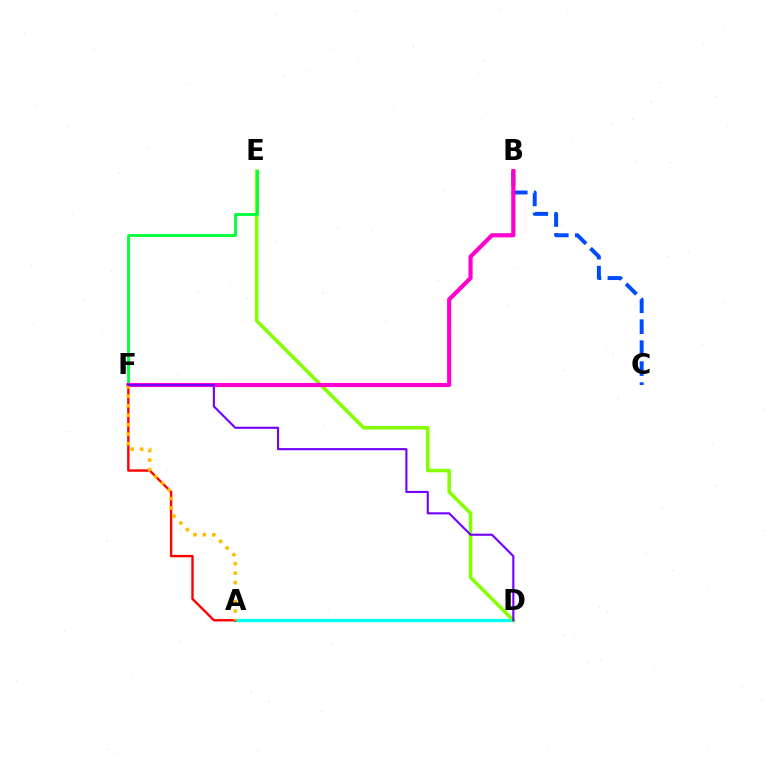{('A', 'D'): [{'color': '#00fff6', 'line_style': 'solid', 'thickness': 2.35}], ('D', 'E'): [{'color': '#84ff00', 'line_style': 'solid', 'thickness': 2.54}], ('A', 'F'): [{'color': '#ff0000', 'line_style': 'solid', 'thickness': 1.72}, {'color': '#ffbd00', 'line_style': 'dotted', 'thickness': 2.57}], ('B', 'C'): [{'color': '#004bff', 'line_style': 'dashed', 'thickness': 2.85}], ('E', 'F'): [{'color': '#00ff39', 'line_style': 'solid', 'thickness': 2.03}], ('B', 'F'): [{'color': '#ff00cf', 'line_style': 'solid', 'thickness': 2.99}], ('D', 'F'): [{'color': '#7200ff', 'line_style': 'solid', 'thickness': 1.53}]}